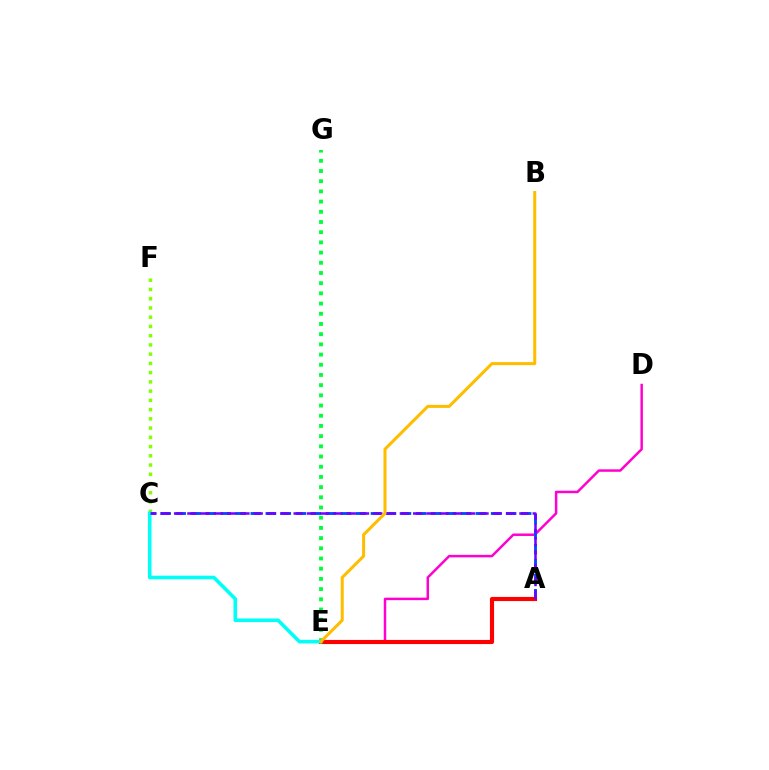{('E', 'G'): [{'color': '#00ff39', 'line_style': 'dotted', 'thickness': 2.77}], ('D', 'E'): [{'color': '#ff00cf', 'line_style': 'solid', 'thickness': 1.79}], ('C', 'F'): [{'color': '#84ff00', 'line_style': 'dotted', 'thickness': 2.51}], ('A', 'C'): [{'color': '#004bff', 'line_style': 'dashed', 'thickness': 2.04}, {'color': '#7200ff', 'line_style': 'dashed', 'thickness': 1.8}], ('A', 'E'): [{'color': '#ff0000', 'line_style': 'solid', 'thickness': 2.97}], ('C', 'E'): [{'color': '#00fff6', 'line_style': 'solid', 'thickness': 2.58}], ('B', 'E'): [{'color': '#ffbd00', 'line_style': 'solid', 'thickness': 2.19}]}